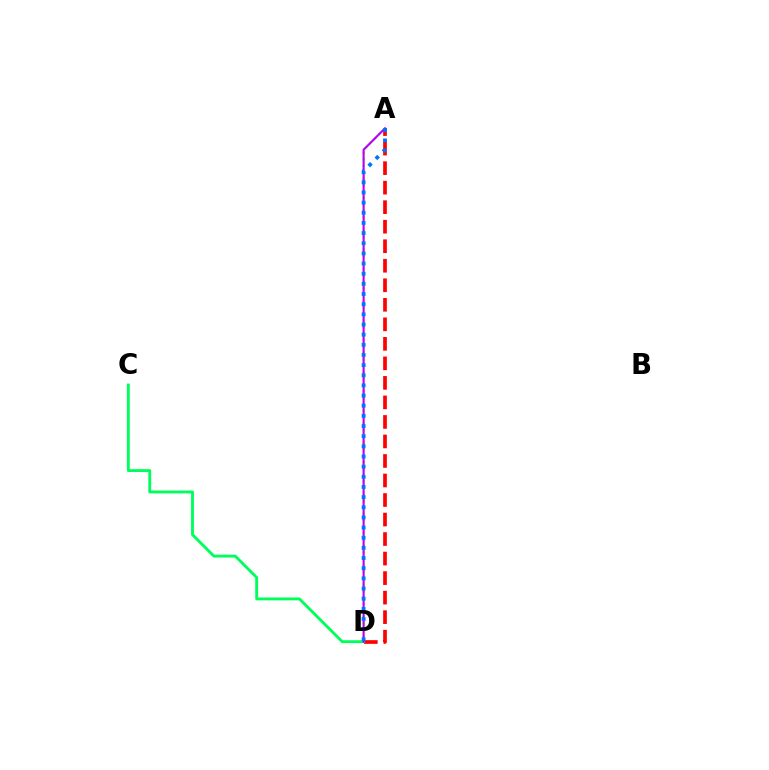{('A', 'D'): [{'color': '#ff0000', 'line_style': 'dashed', 'thickness': 2.65}, {'color': '#d1ff00', 'line_style': 'dotted', 'thickness': 1.75}, {'color': '#b900ff', 'line_style': 'solid', 'thickness': 1.53}, {'color': '#0074ff', 'line_style': 'dotted', 'thickness': 2.76}], ('C', 'D'): [{'color': '#00ff5c', 'line_style': 'solid', 'thickness': 2.08}]}